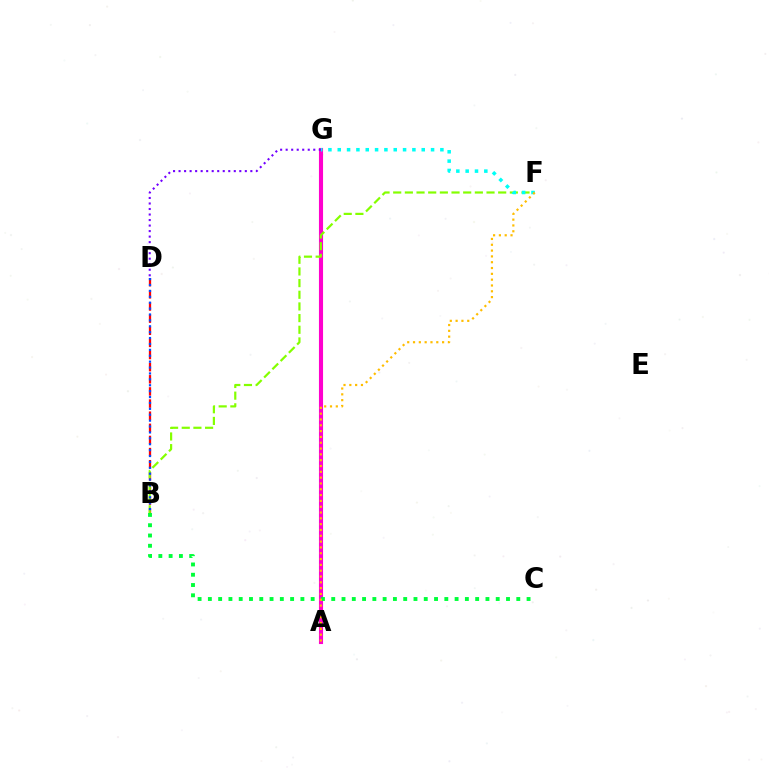{('B', 'D'): [{'color': '#ff0000', 'line_style': 'dashed', 'thickness': 1.65}, {'color': '#004bff', 'line_style': 'dotted', 'thickness': 1.6}], ('A', 'G'): [{'color': '#ff00cf', 'line_style': 'solid', 'thickness': 2.96}], ('B', 'F'): [{'color': '#84ff00', 'line_style': 'dashed', 'thickness': 1.58}], ('B', 'C'): [{'color': '#00ff39', 'line_style': 'dotted', 'thickness': 2.79}], ('F', 'G'): [{'color': '#00fff6', 'line_style': 'dotted', 'thickness': 2.54}], ('A', 'F'): [{'color': '#ffbd00', 'line_style': 'dotted', 'thickness': 1.58}], ('D', 'G'): [{'color': '#7200ff', 'line_style': 'dotted', 'thickness': 1.5}]}